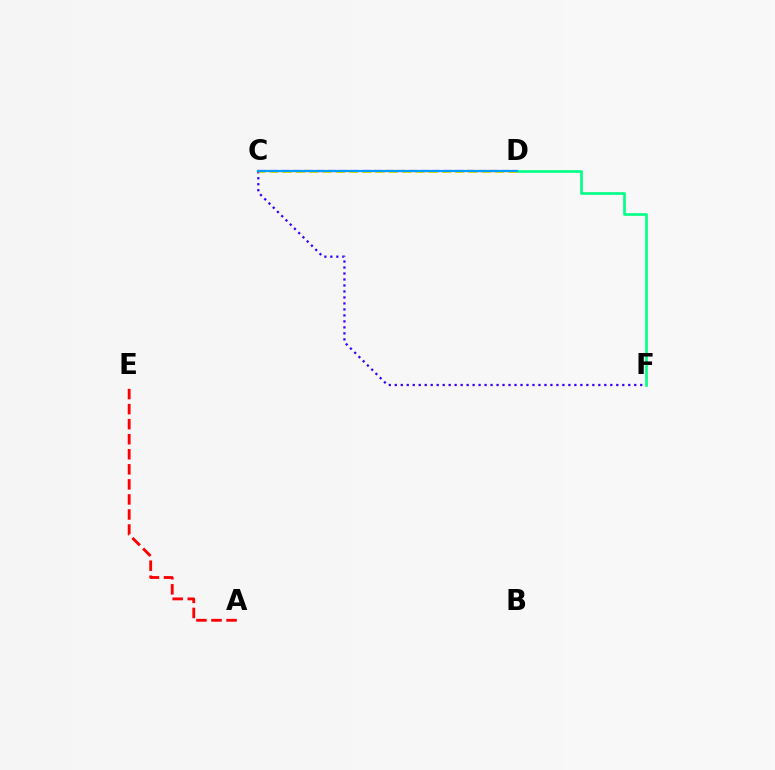{('C', 'D'): [{'color': '#4fff00', 'line_style': 'dashed', 'thickness': 1.8}, {'color': '#ff00ed', 'line_style': 'dashed', 'thickness': 1.58}, {'color': '#ffd500', 'line_style': 'dashed', 'thickness': 1.8}, {'color': '#009eff', 'line_style': 'solid', 'thickness': 1.58}], ('D', 'F'): [{'color': '#00ff86', 'line_style': 'solid', 'thickness': 1.91}], ('C', 'F'): [{'color': '#3700ff', 'line_style': 'dotted', 'thickness': 1.63}], ('A', 'E'): [{'color': '#ff0000', 'line_style': 'dashed', 'thickness': 2.04}]}